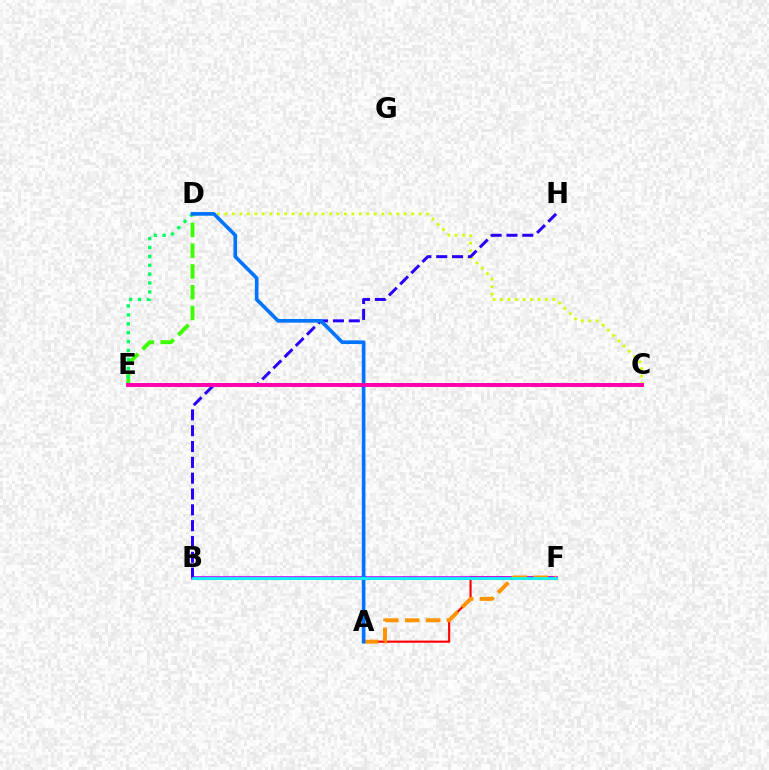{('A', 'F'): [{'color': '#ff0000', 'line_style': 'solid', 'thickness': 1.56}, {'color': '#ff9400', 'line_style': 'dashed', 'thickness': 2.84}], ('D', 'E'): [{'color': '#3dff00', 'line_style': 'dashed', 'thickness': 2.82}, {'color': '#00ff5c', 'line_style': 'dotted', 'thickness': 2.41}], ('C', 'D'): [{'color': '#d1ff00', 'line_style': 'dotted', 'thickness': 2.03}], ('B', 'F'): [{'color': '#b900ff', 'line_style': 'solid', 'thickness': 2.56}, {'color': '#00fff6', 'line_style': 'solid', 'thickness': 1.92}], ('B', 'H'): [{'color': '#2500ff', 'line_style': 'dashed', 'thickness': 2.15}], ('A', 'D'): [{'color': '#0074ff', 'line_style': 'solid', 'thickness': 2.63}], ('C', 'E'): [{'color': '#ff00ac', 'line_style': 'solid', 'thickness': 2.83}]}